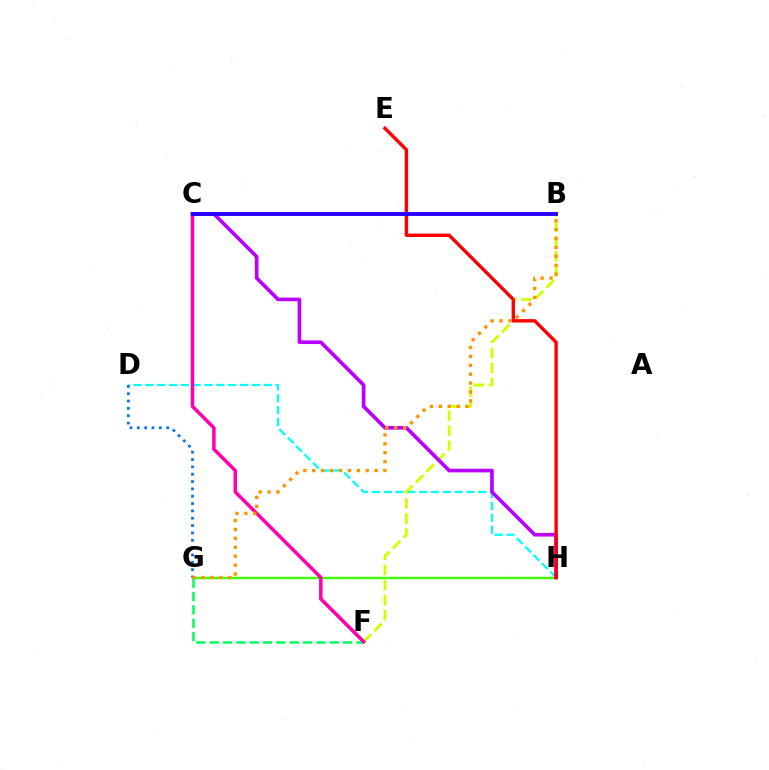{('D', 'H'): [{'color': '#00fff6', 'line_style': 'dashed', 'thickness': 1.61}], ('G', 'H'): [{'color': '#3dff00', 'line_style': 'solid', 'thickness': 1.73}], ('B', 'F'): [{'color': '#d1ff00', 'line_style': 'dashed', 'thickness': 2.05}], ('F', 'G'): [{'color': '#00ff5c', 'line_style': 'dashed', 'thickness': 1.81}], ('C', 'F'): [{'color': '#ff00ac', 'line_style': 'solid', 'thickness': 2.53}], ('D', 'G'): [{'color': '#0074ff', 'line_style': 'dotted', 'thickness': 1.99}], ('C', 'H'): [{'color': '#b900ff', 'line_style': 'solid', 'thickness': 2.64}], ('E', 'H'): [{'color': '#ff0000', 'line_style': 'solid', 'thickness': 2.44}], ('B', 'G'): [{'color': '#ff9400', 'line_style': 'dotted', 'thickness': 2.42}], ('B', 'C'): [{'color': '#2500ff', 'line_style': 'solid', 'thickness': 2.8}]}